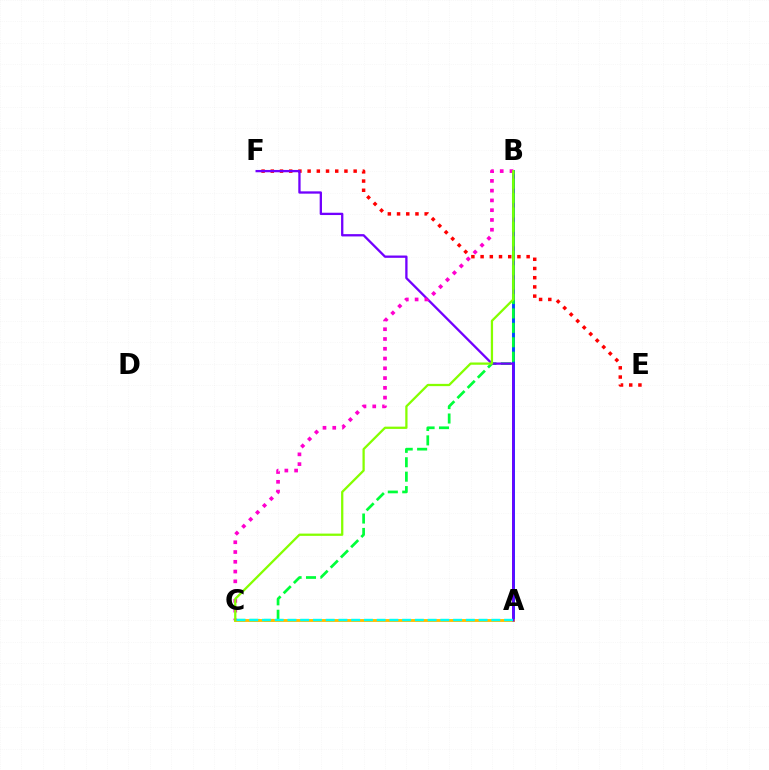{('E', 'F'): [{'color': '#ff0000', 'line_style': 'dotted', 'thickness': 2.5}], ('A', 'B'): [{'color': '#004bff', 'line_style': 'solid', 'thickness': 2.13}], ('B', 'C'): [{'color': '#00ff39', 'line_style': 'dashed', 'thickness': 1.96}, {'color': '#ff00cf', 'line_style': 'dotted', 'thickness': 2.65}, {'color': '#84ff00', 'line_style': 'solid', 'thickness': 1.64}], ('A', 'C'): [{'color': '#ffbd00', 'line_style': 'solid', 'thickness': 2.08}, {'color': '#00fff6', 'line_style': 'dashed', 'thickness': 1.73}], ('A', 'F'): [{'color': '#7200ff', 'line_style': 'solid', 'thickness': 1.66}]}